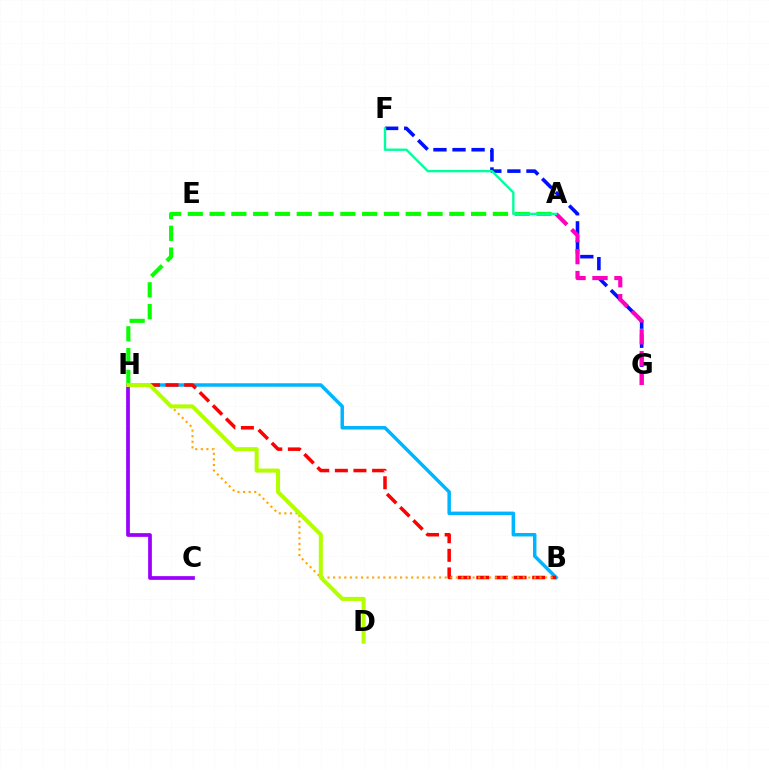{('B', 'H'): [{'color': '#00b5ff', 'line_style': 'solid', 'thickness': 2.52}, {'color': '#ff0000', 'line_style': 'dashed', 'thickness': 2.53}, {'color': '#ffa500', 'line_style': 'dotted', 'thickness': 1.52}], ('F', 'G'): [{'color': '#0010ff', 'line_style': 'dashed', 'thickness': 2.59}], ('A', 'H'): [{'color': '#08ff00', 'line_style': 'dashed', 'thickness': 2.96}], ('C', 'H'): [{'color': '#9b00ff', 'line_style': 'solid', 'thickness': 2.68}], ('A', 'G'): [{'color': '#ff00bd', 'line_style': 'dashed', 'thickness': 2.98}], ('D', 'H'): [{'color': '#b3ff00', 'line_style': 'solid', 'thickness': 2.91}], ('A', 'F'): [{'color': '#00ff9d', 'line_style': 'solid', 'thickness': 1.72}]}